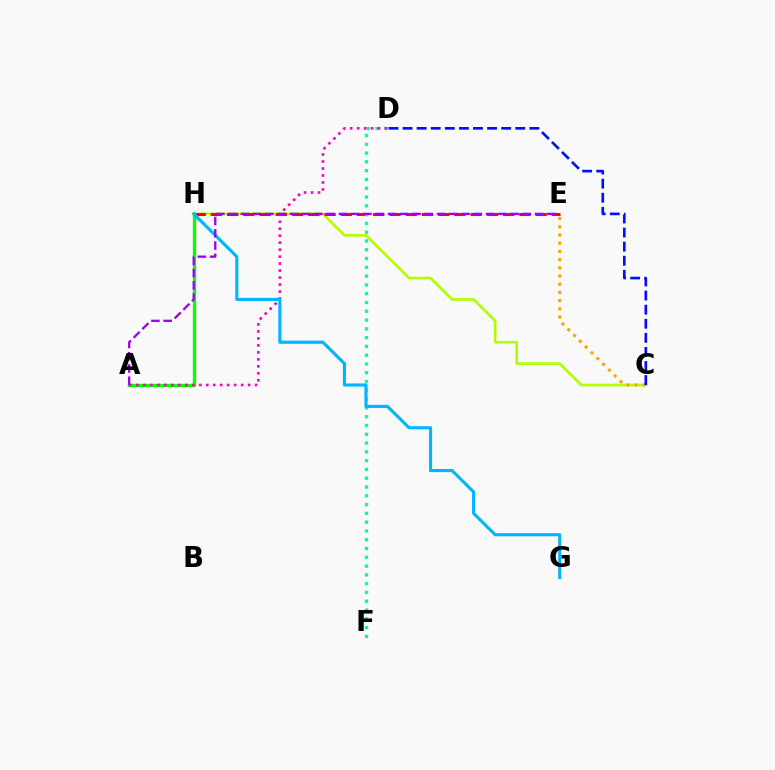{('C', 'H'): [{'color': '#b3ff00', 'line_style': 'solid', 'thickness': 1.94}], ('E', 'H'): [{'color': '#ff0000', 'line_style': 'dashed', 'thickness': 2.21}], ('D', 'F'): [{'color': '#00ff9d', 'line_style': 'dotted', 'thickness': 2.39}], ('C', 'E'): [{'color': '#ffa500', 'line_style': 'dotted', 'thickness': 2.23}], ('C', 'D'): [{'color': '#0010ff', 'line_style': 'dashed', 'thickness': 1.91}], ('A', 'H'): [{'color': '#08ff00', 'line_style': 'solid', 'thickness': 2.41}], ('A', 'D'): [{'color': '#ff00bd', 'line_style': 'dotted', 'thickness': 1.9}], ('G', 'H'): [{'color': '#00b5ff', 'line_style': 'solid', 'thickness': 2.25}], ('A', 'E'): [{'color': '#9b00ff', 'line_style': 'dashed', 'thickness': 1.67}]}